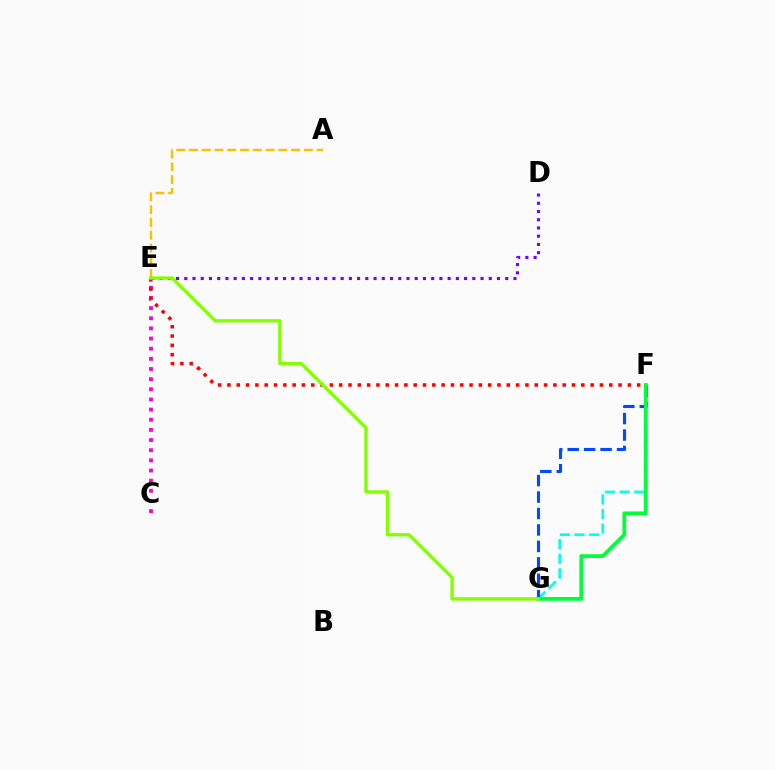{('F', 'G'): [{'color': '#00fff6', 'line_style': 'dashed', 'thickness': 1.99}, {'color': '#004bff', 'line_style': 'dashed', 'thickness': 2.23}, {'color': '#00ff39', 'line_style': 'solid', 'thickness': 2.71}], ('A', 'E'): [{'color': '#ffbd00', 'line_style': 'dashed', 'thickness': 1.73}], ('C', 'E'): [{'color': '#ff00cf', 'line_style': 'dotted', 'thickness': 2.76}], ('E', 'F'): [{'color': '#ff0000', 'line_style': 'dotted', 'thickness': 2.53}], ('D', 'E'): [{'color': '#7200ff', 'line_style': 'dotted', 'thickness': 2.24}], ('E', 'G'): [{'color': '#84ff00', 'line_style': 'solid', 'thickness': 2.41}]}